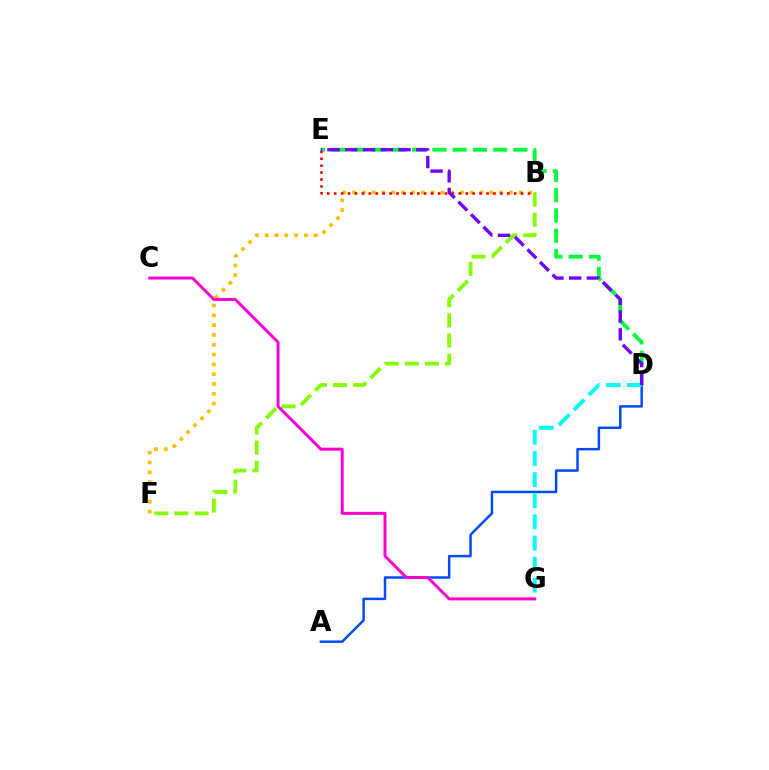{('D', 'E'): [{'color': '#00ff39', 'line_style': 'dashed', 'thickness': 2.75}, {'color': '#7200ff', 'line_style': 'dashed', 'thickness': 2.41}], ('B', 'F'): [{'color': '#ffbd00', 'line_style': 'dotted', 'thickness': 2.66}, {'color': '#84ff00', 'line_style': 'dashed', 'thickness': 2.74}], ('B', 'E'): [{'color': '#ff0000', 'line_style': 'dotted', 'thickness': 1.88}], ('A', 'D'): [{'color': '#004bff', 'line_style': 'solid', 'thickness': 1.78}], ('C', 'G'): [{'color': '#ff00cf', 'line_style': 'solid', 'thickness': 2.15}], ('D', 'G'): [{'color': '#00fff6', 'line_style': 'dashed', 'thickness': 2.87}]}